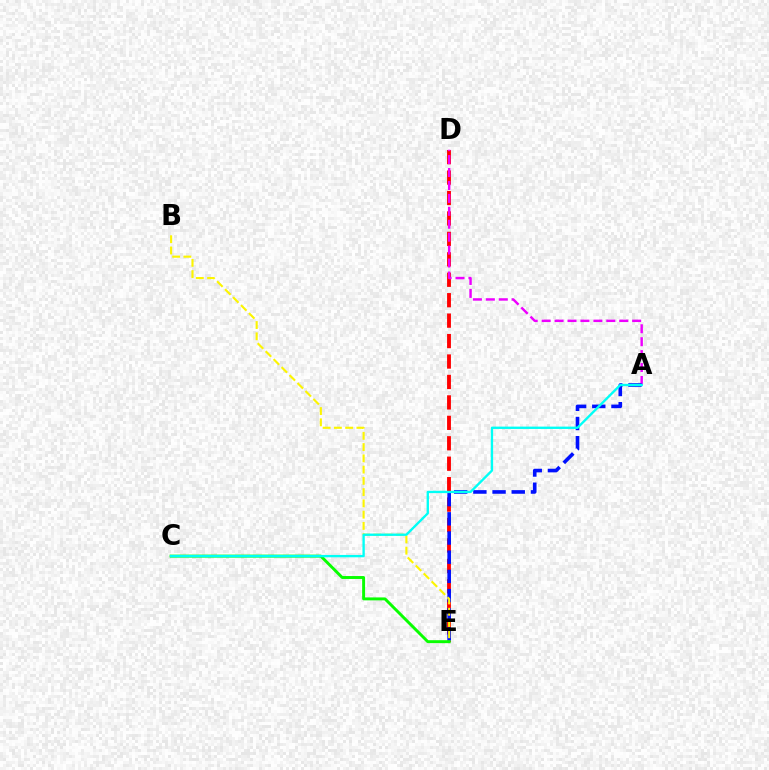{('D', 'E'): [{'color': '#ff0000', 'line_style': 'dashed', 'thickness': 2.78}], ('A', 'D'): [{'color': '#ee00ff', 'line_style': 'dashed', 'thickness': 1.76}], ('A', 'E'): [{'color': '#0010ff', 'line_style': 'dashed', 'thickness': 2.61}], ('B', 'E'): [{'color': '#fcf500', 'line_style': 'dashed', 'thickness': 1.53}], ('C', 'E'): [{'color': '#08ff00', 'line_style': 'solid', 'thickness': 2.11}], ('A', 'C'): [{'color': '#00fff6', 'line_style': 'solid', 'thickness': 1.69}]}